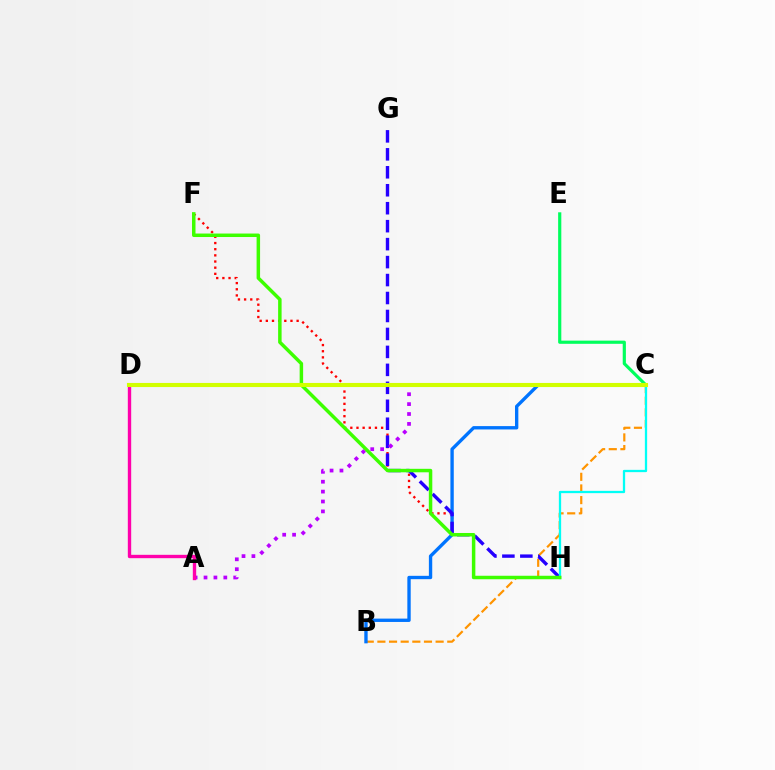{('F', 'H'): [{'color': '#ff0000', 'line_style': 'dotted', 'thickness': 1.67}, {'color': '#3dff00', 'line_style': 'solid', 'thickness': 2.51}], ('B', 'C'): [{'color': '#ff9400', 'line_style': 'dashed', 'thickness': 1.58}, {'color': '#0074ff', 'line_style': 'solid', 'thickness': 2.41}], ('C', 'E'): [{'color': '#00ff5c', 'line_style': 'solid', 'thickness': 2.28}], ('G', 'H'): [{'color': '#2500ff', 'line_style': 'dashed', 'thickness': 2.44}], ('A', 'C'): [{'color': '#b900ff', 'line_style': 'dotted', 'thickness': 2.69}], ('C', 'H'): [{'color': '#00fff6', 'line_style': 'solid', 'thickness': 1.64}], ('A', 'D'): [{'color': '#ff00ac', 'line_style': 'solid', 'thickness': 2.43}], ('C', 'D'): [{'color': '#d1ff00', 'line_style': 'solid', 'thickness': 2.95}]}